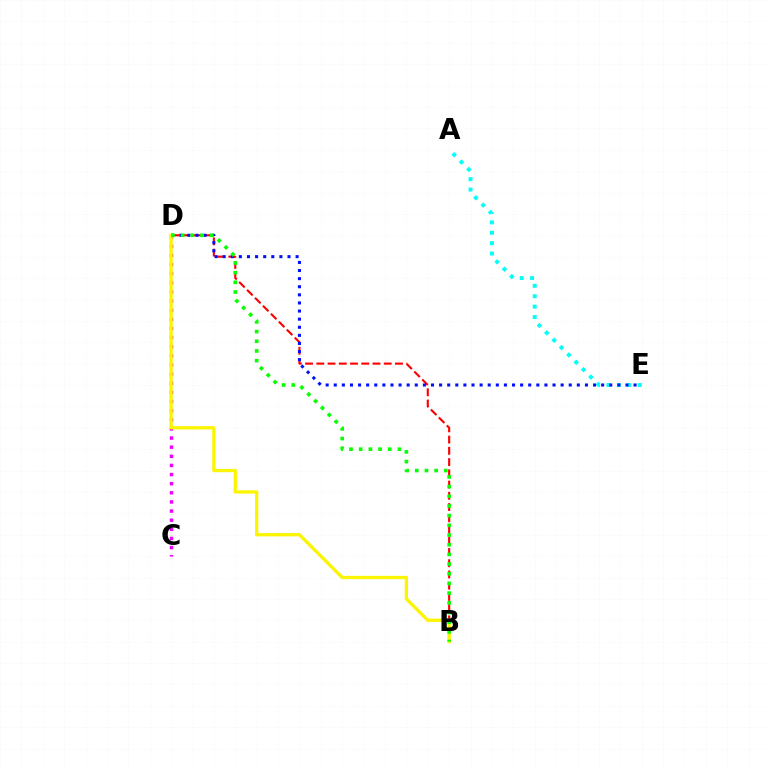{('C', 'D'): [{'color': '#ee00ff', 'line_style': 'dotted', 'thickness': 2.48}], ('A', 'E'): [{'color': '#00fff6', 'line_style': 'dotted', 'thickness': 2.83}], ('B', 'D'): [{'color': '#ff0000', 'line_style': 'dashed', 'thickness': 1.53}, {'color': '#fcf500', 'line_style': 'solid', 'thickness': 2.37}, {'color': '#08ff00', 'line_style': 'dotted', 'thickness': 2.63}], ('D', 'E'): [{'color': '#0010ff', 'line_style': 'dotted', 'thickness': 2.2}]}